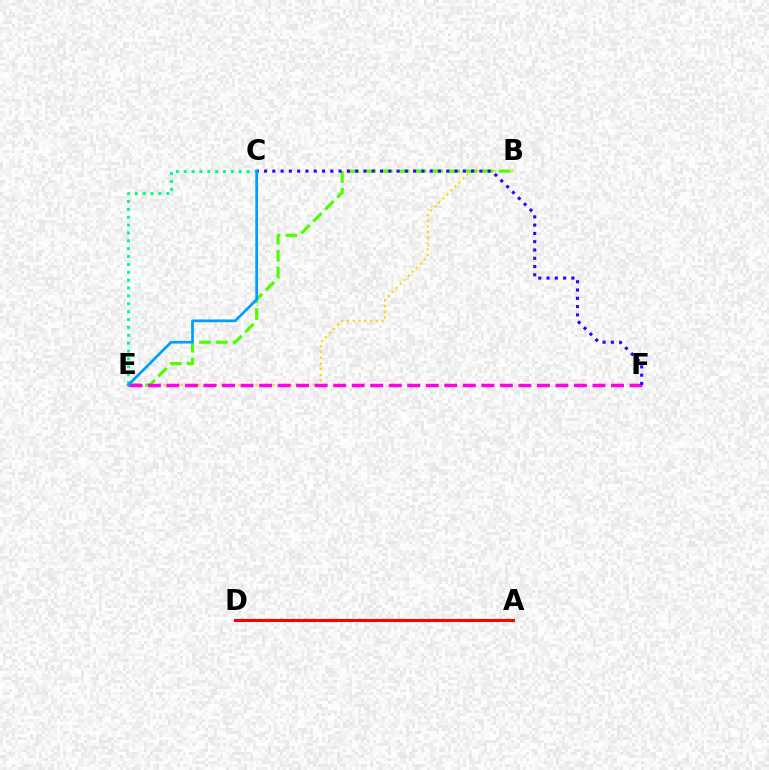{('B', 'E'): [{'color': '#ffd500', 'line_style': 'dotted', 'thickness': 1.56}, {'color': '#4fff00', 'line_style': 'dashed', 'thickness': 2.29}], ('C', 'E'): [{'color': '#00ff86', 'line_style': 'dotted', 'thickness': 2.14}, {'color': '#009eff', 'line_style': 'solid', 'thickness': 1.96}], ('A', 'D'): [{'color': '#ff0000', 'line_style': 'solid', 'thickness': 2.23}], ('E', 'F'): [{'color': '#ff00ed', 'line_style': 'dashed', 'thickness': 2.52}], ('C', 'F'): [{'color': '#3700ff', 'line_style': 'dotted', 'thickness': 2.25}]}